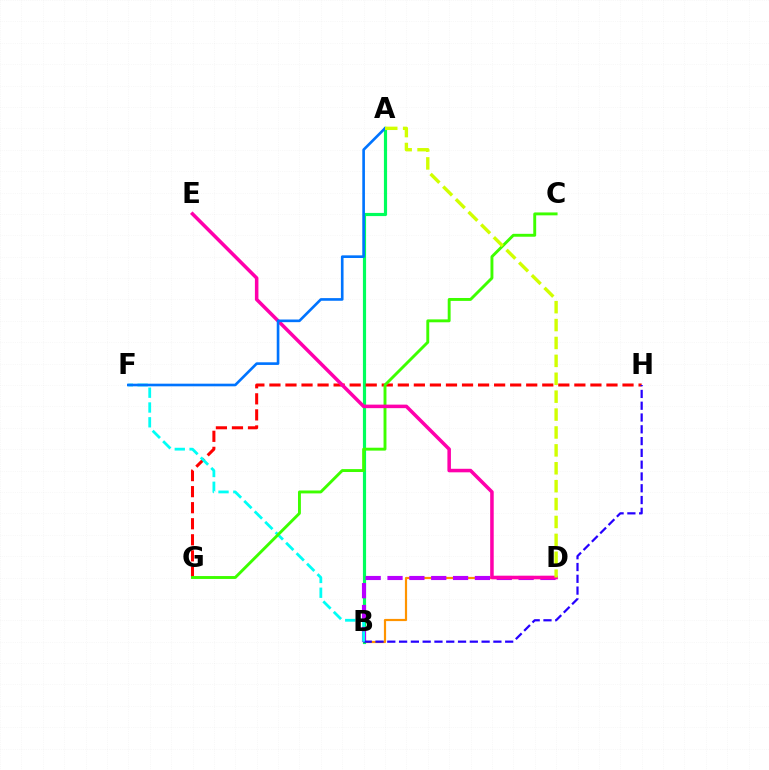{('B', 'D'): [{'color': '#ff9400', 'line_style': 'solid', 'thickness': 1.58}, {'color': '#b900ff', 'line_style': 'dashed', 'thickness': 2.97}], ('A', 'B'): [{'color': '#00ff5c', 'line_style': 'solid', 'thickness': 2.28}], ('G', 'H'): [{'color': '#ff0000', 'line_style': 'dashed', 'thickness': 2.18}], ('B', 'H'): [{'color': '#2500ff', 'line_style': 'dashed', 'thickness': 1.6}], ('B', 'F'): [{'color': '#00fff6', 'line_style': 'dashed', 'thickness': 2.01}], ('C', 'G'): [{'color': '#3dff00', 'line_style': 'solid', 'thickness': 2.09}], ('D', 'E'): [{'color': '#ff00ac', 'line_style': 'solid', 'thickness': 2.54}], ('A', 'F'): [{'color': '#0074ff', 'line_style': 'solid', 'thickness': 1.9}], ('A', 'D'): [{'color': '#d1ff00', 'line_style': 'dashed', 'thickness': 2.43}]}